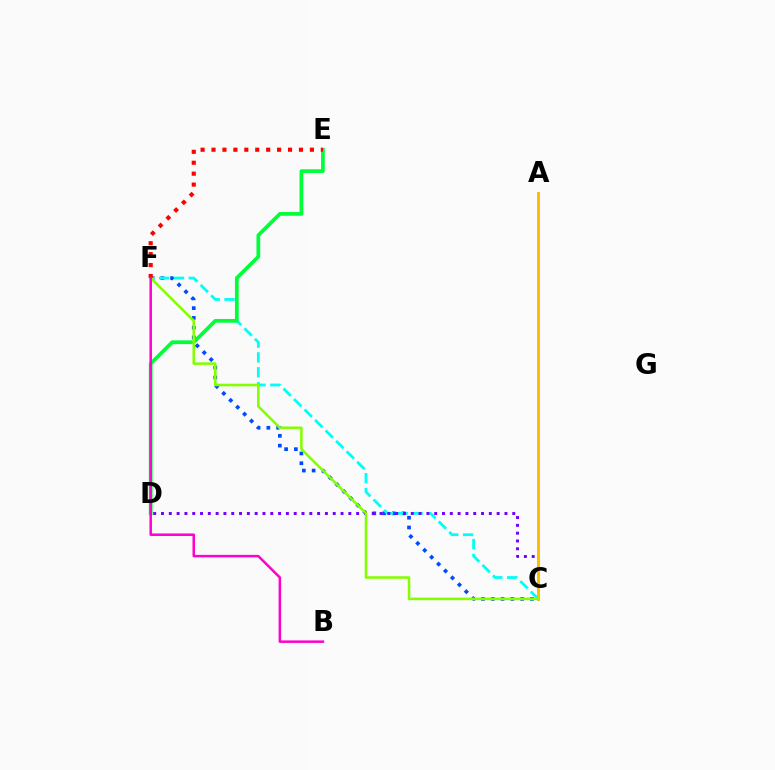{('C', 'F'): [{'color': '#004bff', 'line_style': 'dotted', 'thickness': 2.66}, {'color': '#00fff6', 'line_style': 'dashed', 'thickness': 2.02}, {'color': '#84ff00', 'line_style': 'solid', 'thickness': 1.85}], ('D', 'E'): [{'color': '#00ff39', 'line_style': 'solid', 'thickness': 2.68}], ('C', 'D'): [{'color': '#7200ff', 'line_style': 'dotted', 'thickness': 2.12}], ('A', 'C'): [{'color': '#ffbd00', 'line_style': 'solid', 'thickness': 2.13}], ('E', 'F'): [{'color': '#ff0000', 'line_style': 'dotted', 'thickness': 2.97}], ('B', 'F'): [{'color': '#ff00cf', 'line_style': 'solid', 'thickness': 1.81}]}